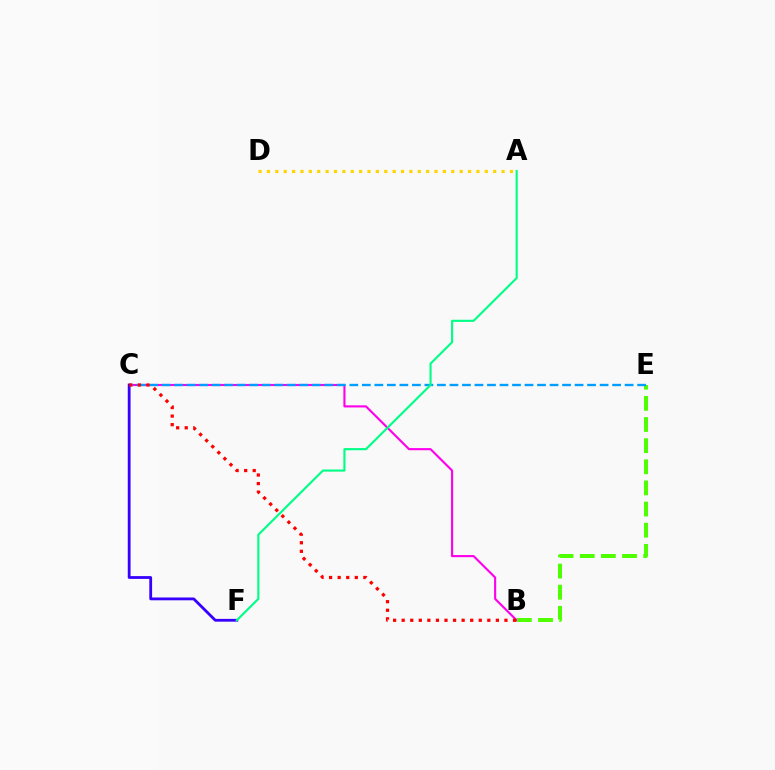{('A', 'D'): [{'color': '#ffd500', 'line_style': 'dotted', 'thickness': 2.28}], ('B', 'C'): [{'color': '#ff00ed', 'line_style': 'solid', 'thickness': 1.53}, {'color': '#ff0000', 'line_style': 'dotted', 'thickness': 2.33}], ('B', 'E'): [{'color': '#4fff00', 'line_style': 'dashed', 'thickness': 2.87}], ('C', 'E'): [{'color': '#009eff', 'line_style': 'dashed', 'thickness': 1.7}], ('C', 'F'): [{'color': '#3700ff', 'line_style': 'solid', 'thickness': 2.01}], ('A', 'F'): [{'color': '#00ff86', 'line_style': 'solid', 'thickness': 1.53}]}